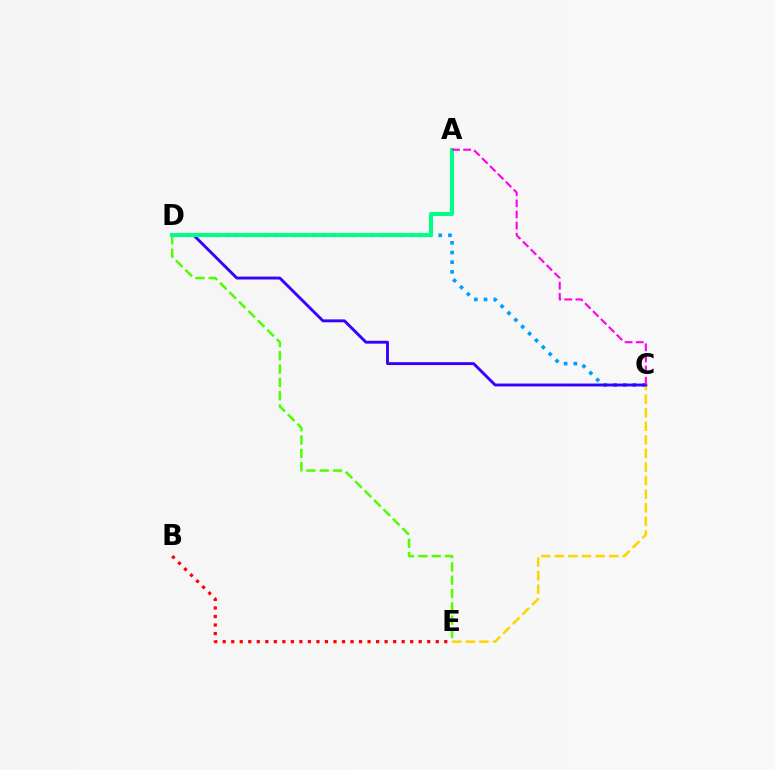{('D', 'E'): [{'color': '#4fff00', 'line_style': 'dashed', 'thickness': 1.81}], ('C', 'D'): [{'color': '#009eff', 'line_style': 'dotted', 'thickness': 2.63}, {'color': '#3700ff', 'line_style': 'solid', 'thickness': 2.08}], ('B', 'E'): [{'color': '#ff0000', 'line_style': 'dotted', 'thickness': 2.32}], ('C', 'E'): [{'color': '#ffd500', 'line_style': 'dashed', 'thickness': 1.84}], ('A', 'D'): [{'color': '#00ff86', 'line_style': 'solid', 'thickness': 2.93}], ('A', 'C'): [{'color': '#ff00ed', 'line_style': 'dashed', 'thickness': 1.51}]}